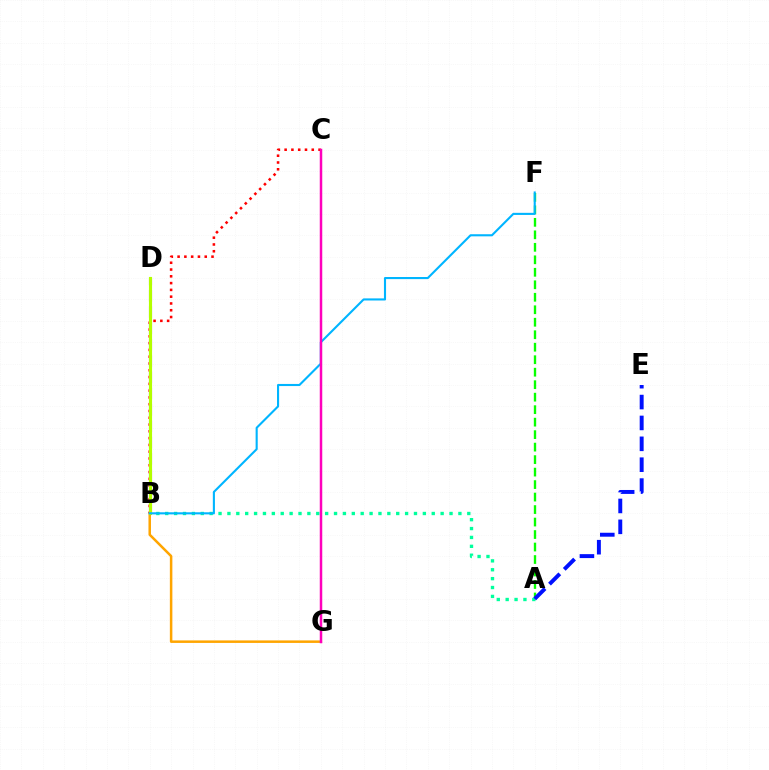{('B', 'G'): [{'color': '#ffa500', 'line_style': 'solid', 'thickness': 1.81}], ('A', 'F'): [{'color': '#08ff00', 'line_style': 'dashed', 'thickness': 1.7}], ('A', 'B'): [{'color': '#00ff9d', 'line_style': 'dotted', 'thickness': 2.41}], ('B', 'C'): [{'color': '#ff0000', 'line_style': 'dotted', 'thickness': 1.84}], ('B', 'D'): [{'color': '#9b00ff', 'line_style': 'dashed', 'thickness': 2.22}, {'color': '#b3ff00', 'line_style': 'solid', 'thickness': 2.25}], ('A', 'E'): [{'color': '#0010ff', 'line_style': 'dashed', 'thickness': 2.84}], ('B', 'F'): [{'color': '#00b5ff', 'line_style': 'solid', 'thickness': 1.52}], ('C', 'G'): [{'color': '#ff00bd', 'line_style': 'solid', 'thickness': 1.79}]}